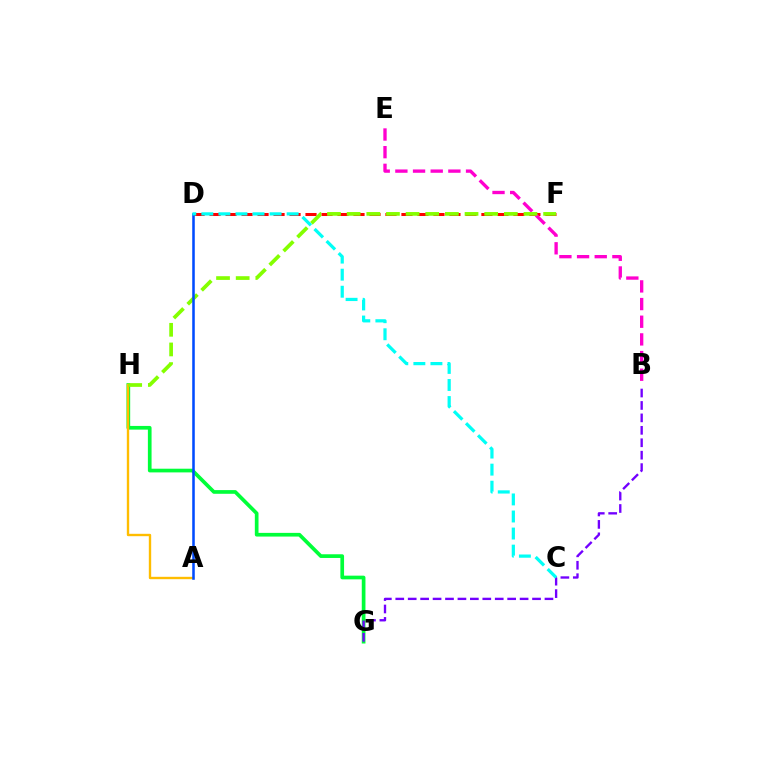{('D', 'F'): [{'color': '#ff0000', 'line_style': 'dashed', 'thickness': 2.17}], ('G', 'H'): [{'color': '#00ff39', 'line_style': 'solid', 'thickness': 2.66}], ('A', 'H'): [{'color': '#ffbd00', 'line_style': 'solid', 'thickness': 1.71}], ('B', 'E'): [{'color': '#ff00cf', 'line_style': 'dashed', 'thickness': 2.4}], ('F', 'H'): [{'color': '#84ff00', 'line_style': 'dashed', 'thickness': 2.67}], ('B', 'G'): [{'color': '#7200ff', 'line_style': 'dashed', 'thickness': 1.69}], ('A', 'D'): [{'color': '#004bff', 'line_style': 'solid', 'thickness': 1.84}], ('C', 'D'): [{'color': '#00fff6', 'line_style': 'dashed', 'thickness': 2.32}]}